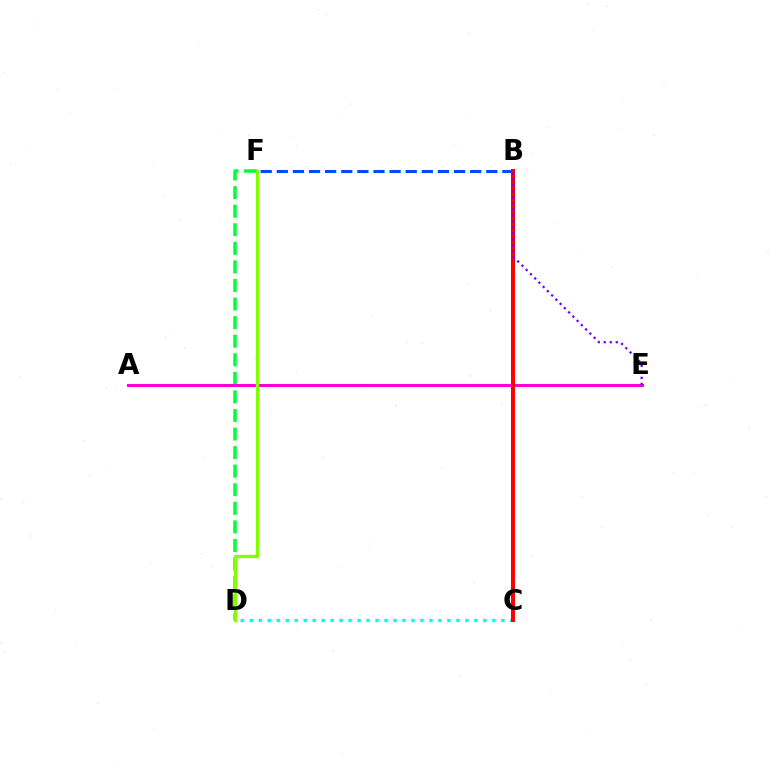{('B', 'F'): [{'color': '#004bff', 'line_style': 'dashed', 'thickness': 2.19}], ('D', 'F'): [{'color': '#00ff39', 'line_style': 'dashed', 'thickness': 2.52}, {'color': '#84ff00', 'line_style': 'solid', 'thickness': 2.37}], ('B', 'C'): [{'color': '#ffbd00', 'line_style': 'dotted', 'thickness': 2.84}, {'color': '#ff0000', 'line_style': 'solid', 'thickness': 2.9}], ('A', 'E'): [{'color': '#ff00cf', 'line_style': 'solid', 'thickness': 2.2}], ('C', 'D'): [{'color': '#00fff6', 'line_style': 'dotted', 'thickness': 2.44}], ('B', 'E'): [{'color': '#7200ff', 'line_style': 'dotted', 'thickness': 1.63}]}